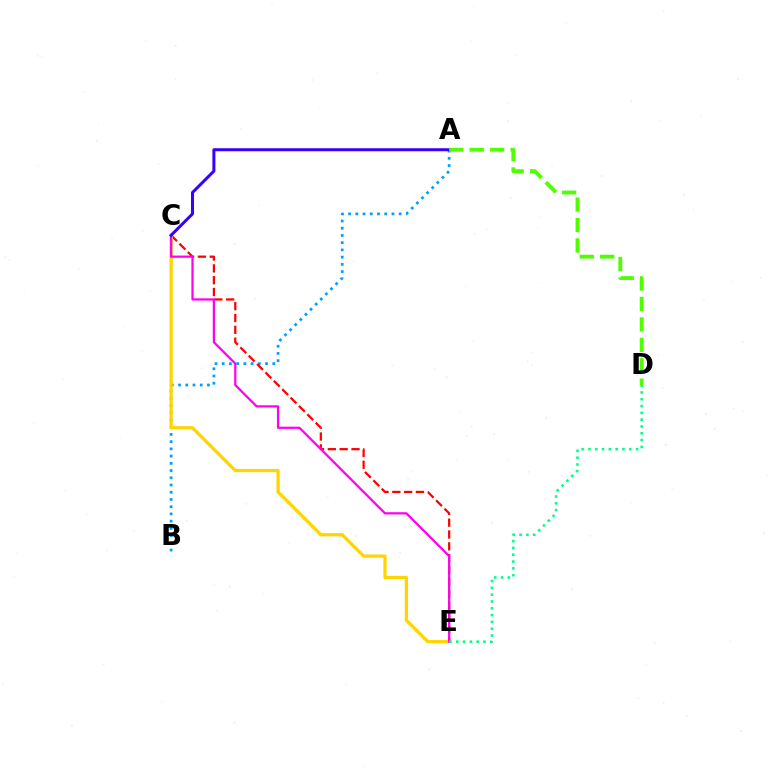{('A', 'B'): [{'color': '#009eff', 'line_style': 'dotted', 'thickness': 1.96}], ('C', 'E'): [{'color': '#ff0000', 'line_style': 'dashed', 'thickness': 1.61}, {'color': '#ffd500', 'line_style': 'solid', 'thickness': 2.34}, {'color': '#ff00ed', 'line_style': 'solid', 'thickness': 1.61}], ('D', 'E'): [{'color': '#00ff86', 'line_style': 'dotted', 'thickness': 1.85}], ('A', 'C'): [{'color': '#3700ff', 'line_style': 'solid', 'thickness': 2.17}], ('A', 'D'): [{'color': '#4fff00', 'line_style': 'dashed', 'thickness': 2.78}]}